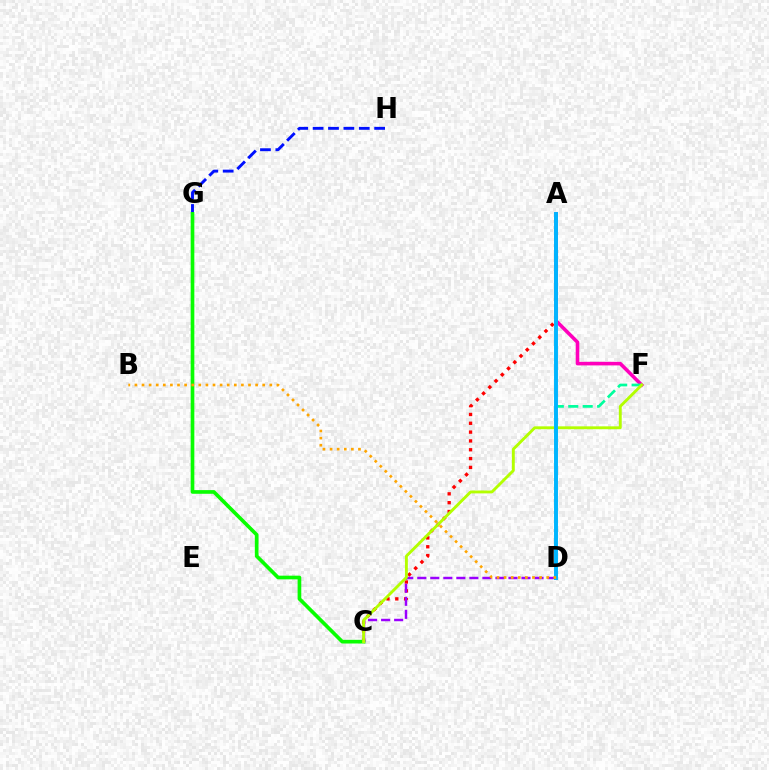{('A', 'C'): [{'color': '#ff0000', 'line_style': 'dotted', 'thickness': 2.4}], ('G', 'H'): [{'color': '#0010ff', 'line_style': 'dashed', 'thickness': 2.09}], ('C', 'G'): [{'color': '#08ff00', 'line_style': 'solid', 'thickness': 2.64}], ('A', 'F'): [{'color': '#ff00bd', 'line_style': 'solid', 'thickness': 2.58}], ('C', 'D'): [{'color': '#9b00ff', 'line_style': 'dashed', 'thickness': 1.77}], ('D', 'F'): [{'color': '#00ff9d', 'line_style': 'dashed', 'thickness': 1.96}], ('C', 'F'): [{'color': '#b3ff00', 'line_style': 'solid', 'thickness': 2.08}], ('A', 'D'): [{'color': '#00b5ff', 'line_style': 'solid', 'thickness': 2.83}], ('B', 'D'): [{'color': '#ffa500', 'line_style': 'dotted', 'thickness': 1.93}]}